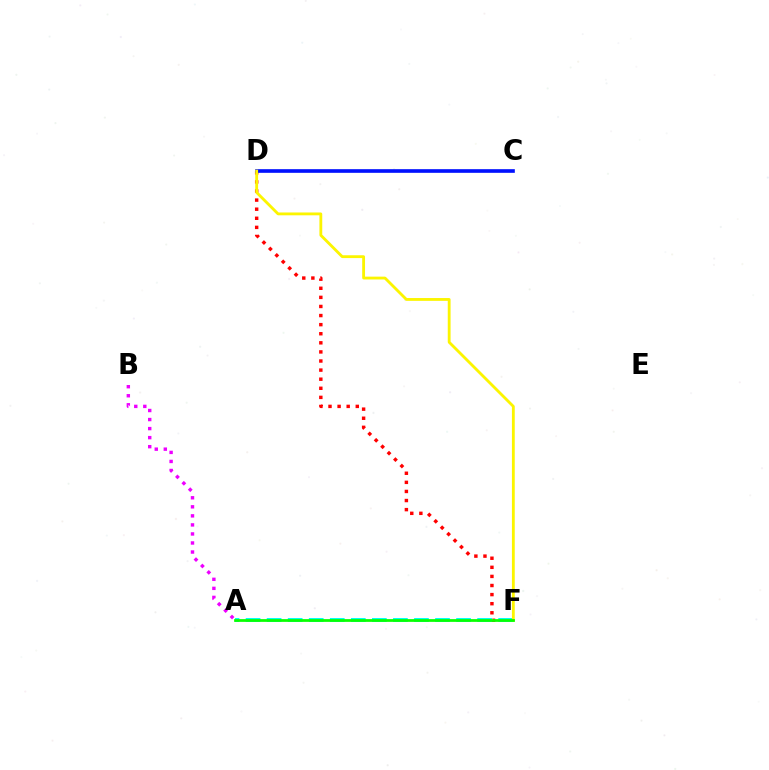{('D', 'F'): [{'color': '#ff0000', 'line_style': 'dotted', 'thickness': 2.47}, {'color': '#fcf500', 'line_style': 'solid', 'thickness': 2.04}], ('A', 'B'): [{'color': '#ee00ff', 'line_style': 'dotted', 'thickness': 2.46}], ('C', 'D'): [{'color': '#0010ff', 'line_style': 'solid', 'thickness': 2.63}], ('A', 'F'): [{'color': '#00fff6', 'line_style': 'dashed', 'thickness': 2.86}, {'color': '#08ff00', 'line_style': 'solid', 'thickness': 1.97}]}